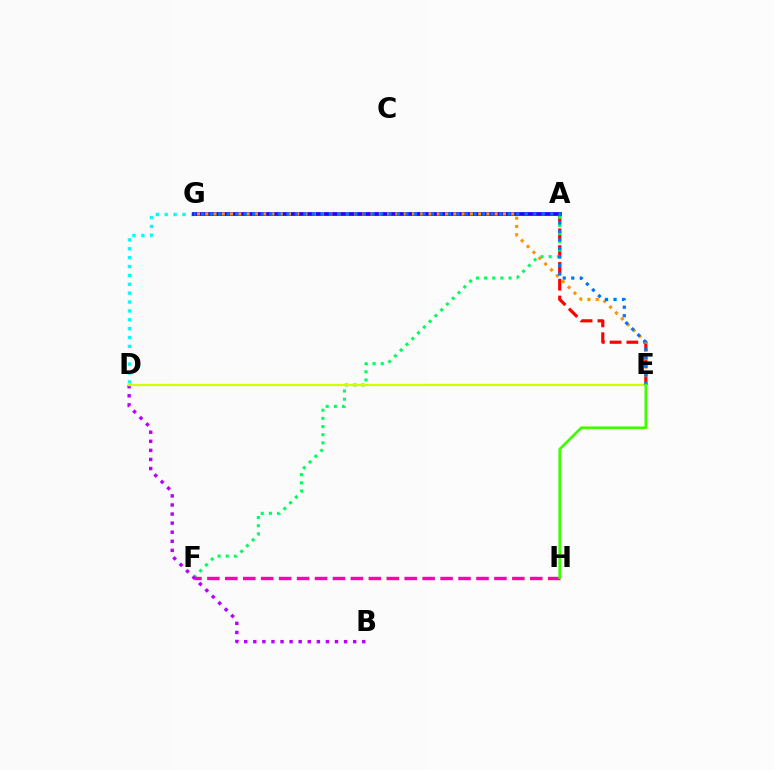{('A', 'E'): [{'color': '#ff0000', 'line_style': 'dashed', 'thickness': 2.28}], ('A', 'F'): [{'color': '#00ff5c', 'line_style': 'dotted', 'thickness': 2.22}], ('F', 'H'): [{'color': '#ff00ac', 'line_style': 'dashed', 'thickness': 2.44}], ('D', 'G'): [{'color': '#00fff6', 'line_style': 'dotted', 'thickness': 2.41}], ('A', 'G'): [{'color': '#2500ff', 'line_style': 'solid', 'thickness': 2.71}], ('B', 'D'): [{'color': '#b900ff', 'line_style': 'dotted', 'thickness': 2.47}], ('D', 'E'): [{'color': '#d1ff00', 'line_style': 'solid', 'thickness': 1.65}], ('E', 'G'): [{'color': '#ff9400', 'line_style': 'dotted', 'thickness': 2.25}, {'color': '#0074ff', 'line_style': 'dotted', 'thickness': 2.31}], ('E', 'H'): [{'color': '#3dff00', 'line_style': 'solid', 'thickness': 1.93}]}